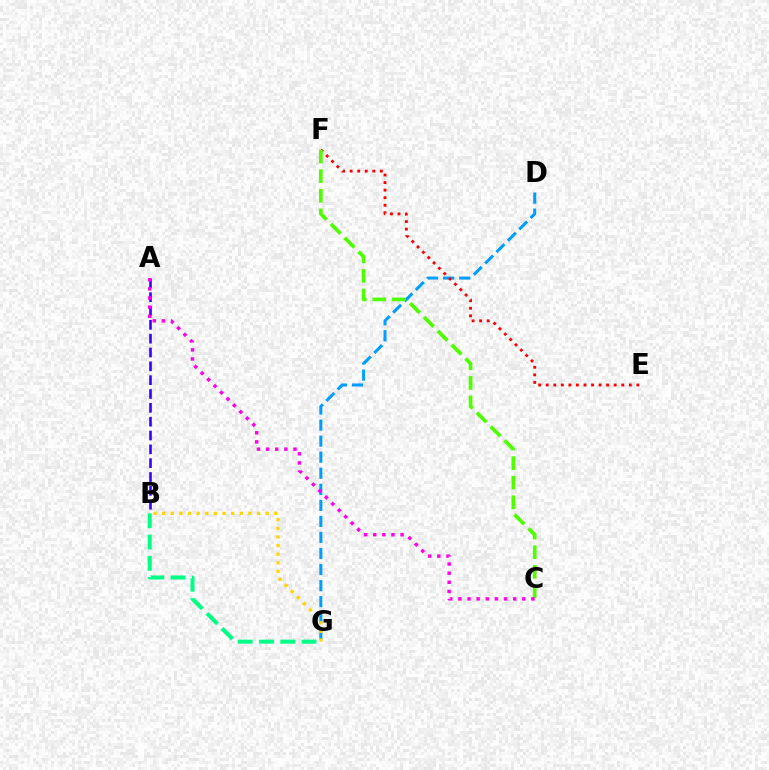{('D', 'G'): [{'color': '#009eff', 'line_style': 'dashed', 'thickness': 2.18}], ('E', 'F'): [{'color': '#ff0000', 'line_style': 'dotted', 'thickness': 2.05}], ('B', 'G'): [{'color': '#00ff86', 'line_style': 'dashed', 'thickness': 2.89}, {'color': '#ffd500', 'line_style': 'dotted', 'thickness': 2.34}], ('A', 'B'): [{'color': '#3700ff', 'line_style': 'dashed', 'thickness': 1.88}], ('C', 'F'): [{'color': '#4fff00', 'line_style': 'dashed', 'thickness': 2.66}], ('A', 'C'): [{'color': '#ff00ed', 'line_style': 'dotted', 'thickness': 2.48}]}